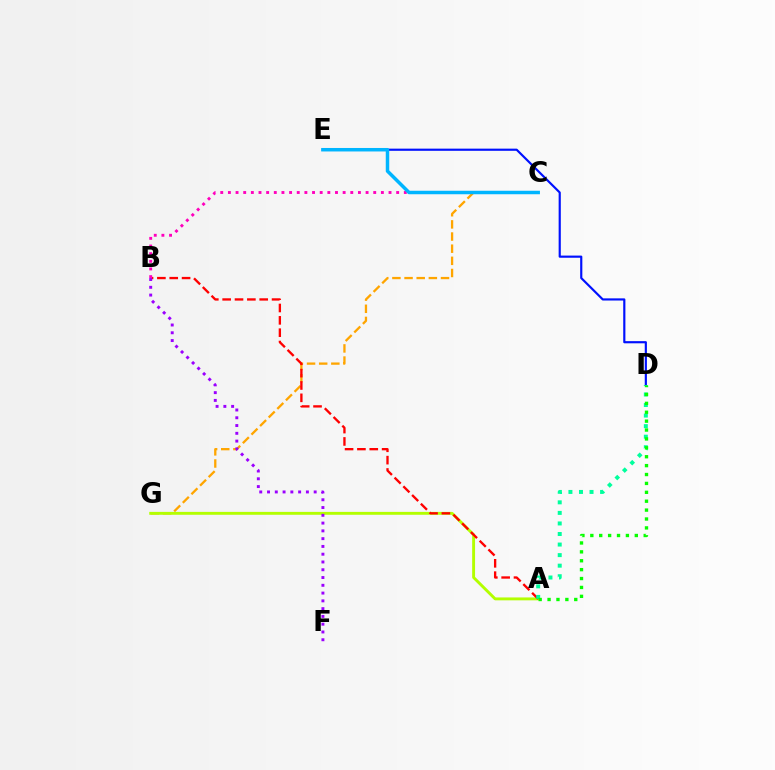{('C', 'G'): [{'color': '#ffa500', 'line_style': 'dashed', 'thickness': 1.65}], ('A', 'G'): [{'color': '#b3ff00', 'line_style': 'solid', 'thickness': 2.08}], ('A', 'B'): [{'color': '#ff0000', 'line_style': 'dashed', 'thickness': 1.68}], ('D', 'E'): [{'color': '#0010ff', 'line_style': 'solid', 'thickness': 1.56}], ('A', 'D'): [{'color': '#00ff9d', 'line_style': 'dotted', 'thickness': 2.87}, {'color': '#08ff00', 'line_style': 'dotted', 'thickness': 2.42}], ('B', 'C'): [{'color': '#ff00bd', 'line_style': 'dotted', 'thickness': 2.08}], ('C', 'E'): [{'color': '#00b5ff', 'line_style': 'solid', 'thickness': 2.51}], ('B', 'F'): [{'color': '#9b00ff', 'line_style': 'dotted', 'thickness': 2.11}]}